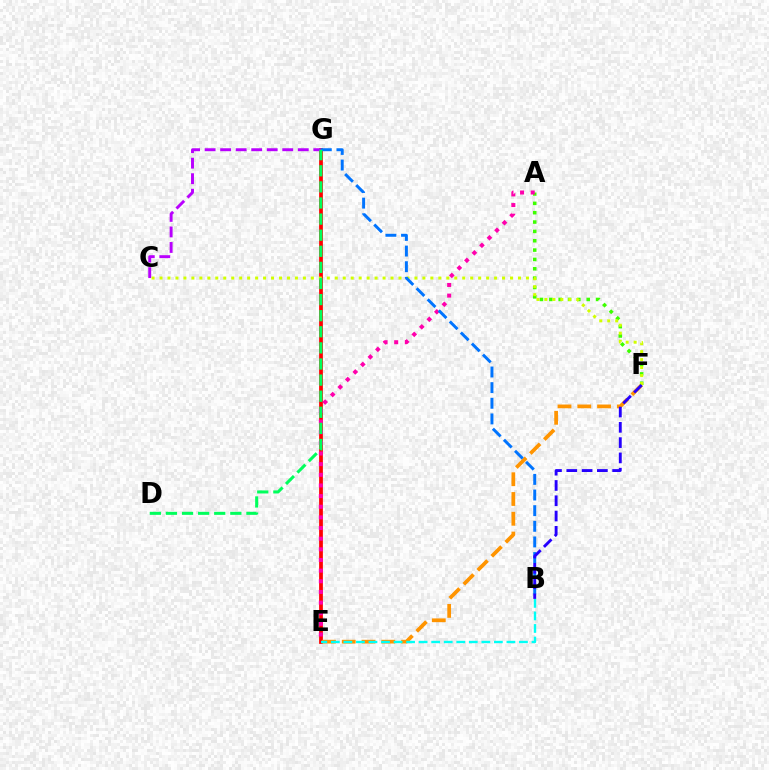{('E', 'G'): [{'color': '#ff0000', 'line_style': 'solid', 'thickness': 2.7}], ('C', 'G'): [{'color': '#b900ff', 'line_style': 'dashed', 'thickness': 2.11}], ('E', 'F'): [{'color': '#ff9400', 'line_style': 'dashed', 'thickness': 2.69}], ('A', 'F'): [{'color': '#3dff00', 'line_style': 'dotted', 'thickness': 2.54}], ('A', 'E'): [{'color': '#ff00ac', 'line_style': 'dotted', 'thickness': 2.89}], ('C', 'F'): [{'color': '#d1ff00', 'line_style': 'dotted', 'thickness': 2.16}], ('B', 'G'): [{'color': '#0074ff', 'line_style': 'dashed', 'thickness': 2.12}], ('D', 'G'): [{'color': '#00ff5c', 'line_style': 'dashed', 'thickness': 2.19}], ('B', 'F'): [{'color': '#2500ff', 'line_style': 'dashed', 'thickness': 2.08}], ('B', 'E'): [{'color': '#00fff6', 'line_style': 'dashed', 'thickness': 1.7}]}